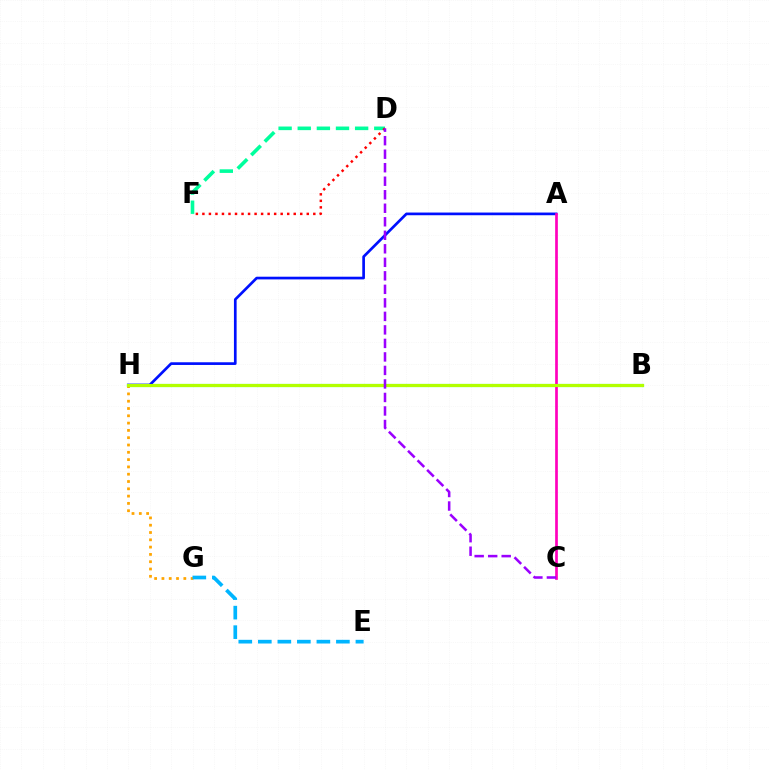{('G', 'H'): [{'color': '#ffa500', 'line_style': 'dotted', 'thickness': 1.98}], ('B', 'H'): [{'color': '#08ff00', 'line_style': 'solid', 'thickness': 2.26}, {'color': '#b3ff00', 'line_style': 'solid', 'thickness': 2.22}], ('A', 'H'): [{'color': '#0010ff', 'line_style': 'solid', 'thickness': 1.94}], ('D', 'F'): [{'color': '#00ff9d', 'line_style': 'dashed', 'thickness': 2.6}, {'color': '#ff0000', 'line_style': 'dotted', 'thickness': 1.77}], ('A', 'C'): [{'color': '#ff00bd', 'line_style': 'solid', 'thickness': 1.94}], ('E', 'G'): [{'color': '#00b5ff', 'line_style': 'dashed', 'thickness': 2.65}], ('C', 'D'): [{'color': '#9b00ff', 'line_style': 'dashed', 'thickness': 1.84}]}